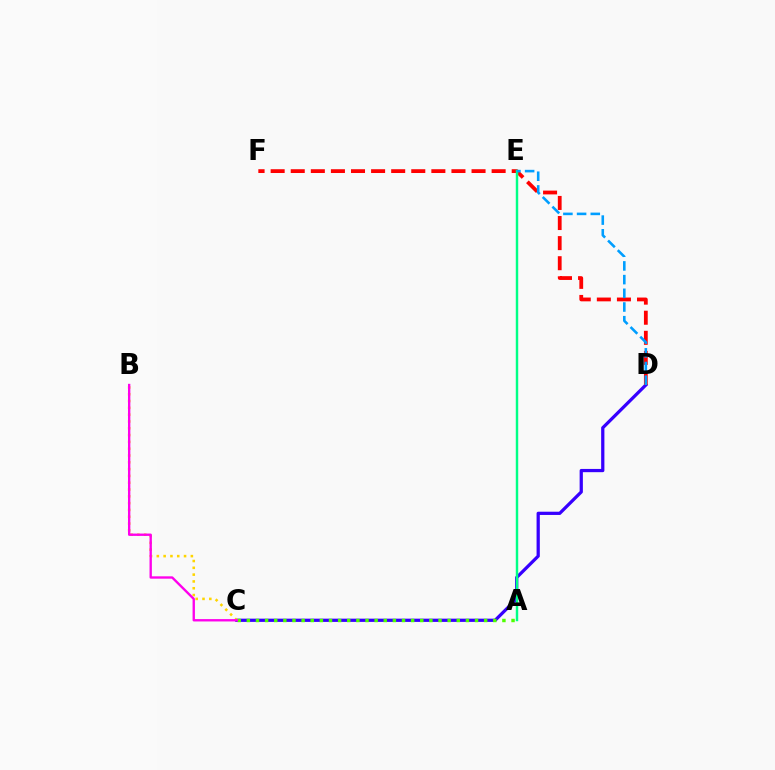{('C', 'D'): [{'color': '#3700ff', 'line_style': 'solid', 'thickness': 2.33}], ('B', 'C'): [{'color': '#ffd500', 'line_style': 'dotted', 'thickness': 1.85}, {'color': '#ff00ed', 'line_style': 'solid', 'thickness': 1.7}], ('D', 'F'): [{'color': '#ff0000', 'line_style': 'dashed', 'thickness': 2.73}], ('A', 'C'): [{'color': '#4fff00', 'line_style': 'dotted', 'thickness': 2.48}], ('A', 'E'): [{'color': '#00ff86', 'line_style': 'solid', 'thickness': 1.76}], ('D', 'E'): [{'color': '#009eff', 'line_style': 'dashed', 'thickness': 1.86}]}